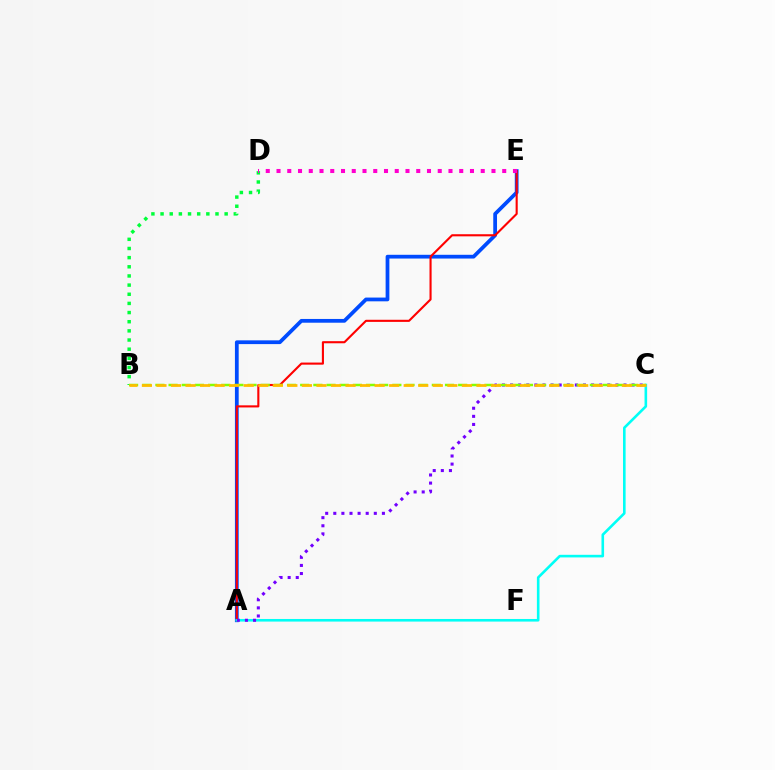{('B', 'D'): [{'color': '#00ff39', 'line_style': 'dotted', 'thickness': 2.49}], ('A', 'E'): [{'color': '#004bff', 'line_style': 'solid', 'thickness': 2.71}, {'color': '#ff0000', 'line_style': 'solid', 'thickness': 1.52}], ('A', 'C'): [{'color': '#00fff6', 'line_style': 'solid', 'thickness': 1.88}, {'color': '#7200ff', 'line_style': 'dotted', 'thickness': 2.2}], ('D', 'E'): [{'color': '#ff00cf', 'line_style': 'dotted', 'thickness': 2.92}], ('B', 'C'): [{'color': '#84ff00', 'line_style': 'dashed', 'thickness': 1.79}, {'color': '#ffbd00', 'line_style': 'dashed', 'thickness': 1.98}]}